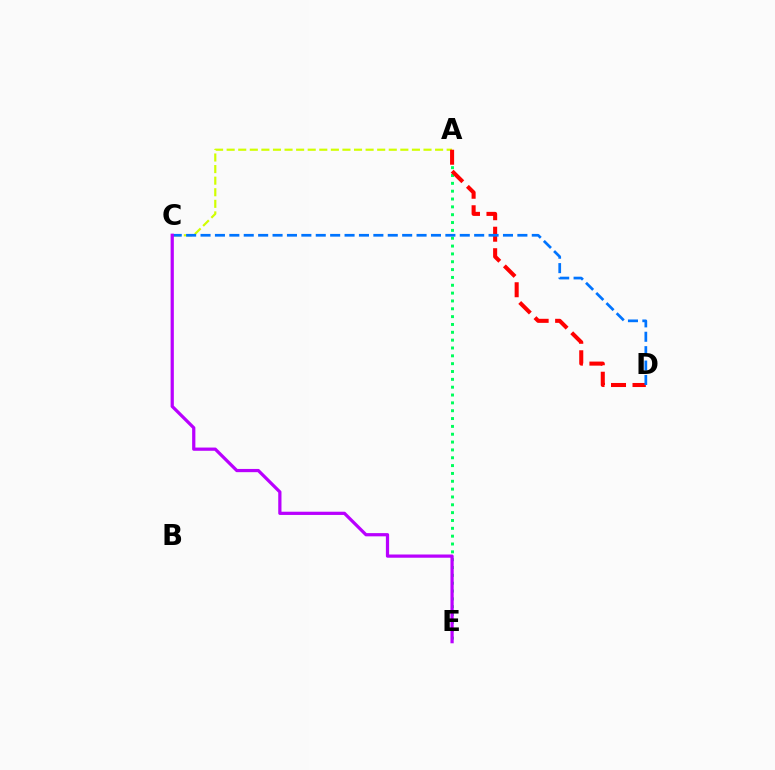{('A', 'E'): [{'color': '#00ff5c', 'line_style': 'dotted', 'thickness': 2.13}], ('A', 'C'): [{'color': '#d1ff00', 'line_style': 'dashed', 'thickness': 1.57}], ('A', 'D'): [{'color': '#ff0000', 'line_style': 'dashed', 'thickness': 2.92}], ('C', 'D'): [{'color': '#0074ff', 'line_style': 'dashed', 'thickness': 1.96}], ('C', 'E'): [{'color': '#b900ff', 'line_style': 'solid', 'thickness': 2.32}]}